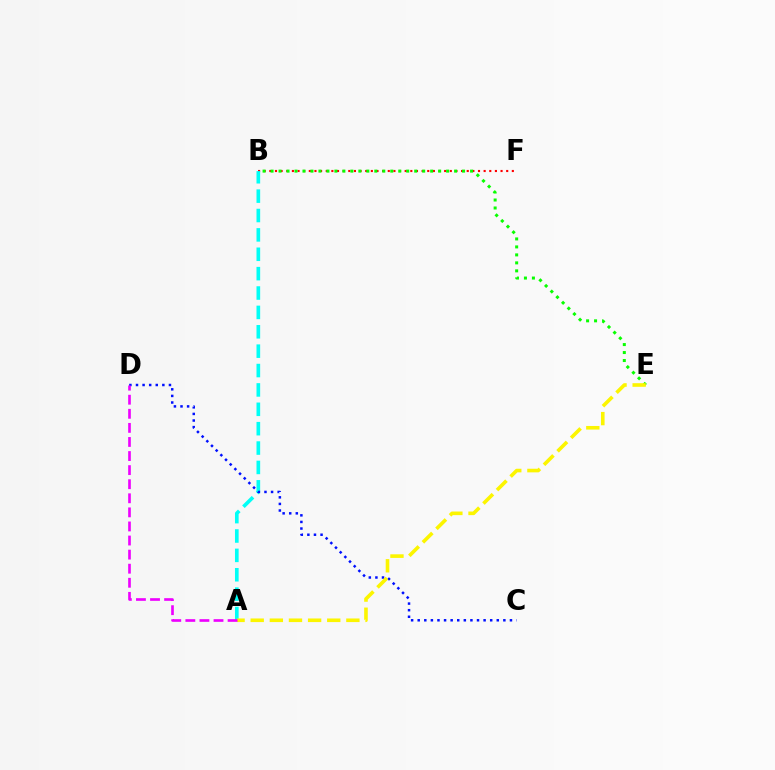{('B', 'F'): [{'color': '#ff0000', 'line_style': 'dotted', 'thickness': 1.53}], ('A', 'B'): [{'color': '#00fff6', 'line_style': 'dashed', 'thickness': 2.63}], ('C', 'D'): [{'color': '#0010ff', 'line_style': 'dotted', 'thickness': 1.79}], ('B', 'E'): [{'color': '#08ff00', 'line_style': 'dotted', 'thickness': 2.17}], ('A', 'E'): [{'color': '#fcf500', 'line_style': 'dashed', 'thickness': 2.6}], ('A', 'D'): [{'color': '#ee00ff', 'line_style': 'dashed', 'thickness': 1.91}]}